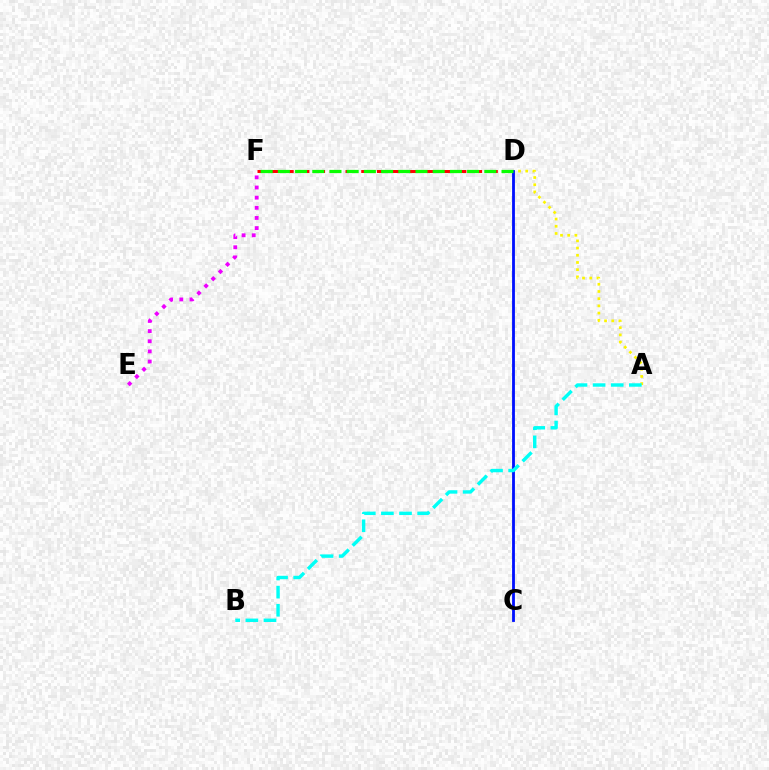{('D', 'F'): [{'color': '#ff0000', 'line_style': 'dashed', 'thickness': 2.13}, {'color': '#08ff00', 'line_style': 'dashed', 'thickness': 2.34}], ('A', 'D'): [{'color': '#fcf500', 'line_style': 'dotted', 'thickness': 1.96}], ('C', 'D'): [{'color': '#0010ff', 'line_style': 'solid', 'thickness': 2.03}], ('E', 'F'): [{'color': '#ee00ff', 'line_style': 'dotted', 'thickness': 2.76}], ('A', 'B'): [{'color': '#00fff6', 'line_style': 'dashed', 'thickness': 2.46}]}